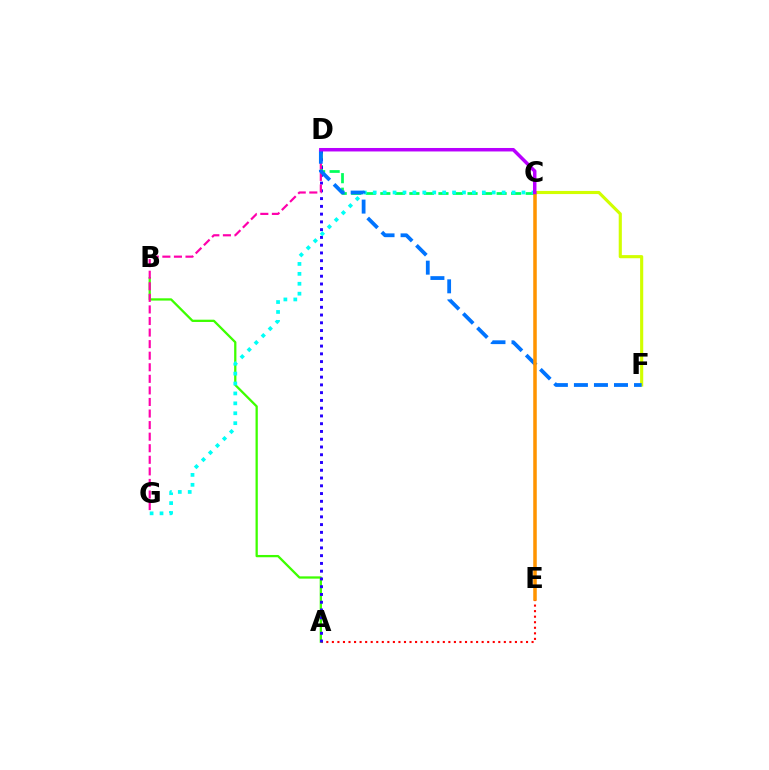{('C', 'F'): [{'color': '#d1ff00', 'line_style': 'solid', 'thickness': 2.25}], ('C', 'D'): [{'color': '#00ff5c', 'line_style': 'dashed', 'thickness': 1.97}, {'color': '#b900ff', 'line_style': 'solid', 'thickness': 2.51}], ('A', 'E'): [{'color': '#ff0000', 'line_style': 'dotted', 'thickness': 1.51}], ('A', 'B'): [{'color': '#3dff00', 'line_style': 'solid', 'thickness': 1.64}], ('A', 'D'): [{'color': '#2500ff', 'line_style': 'dotted', 'thickness': 2.11}], ('D', 'G'): [{'color': '#ff00ac', 'line_style': 'dashed', 'thickness': 1.57}], ('C', 'G'): [{'color': '#00fff6', 'line_style': 'dotted', 'thickness': 2.69}], ('D', 'F'): [{'color': '#0074ff', 'line_style': 'dashed', 'thickness': 2.72}], ('C', 'E'): [{'color': '#ff9400', 'line_style': 'solid', 'thickness': 2.54}]}